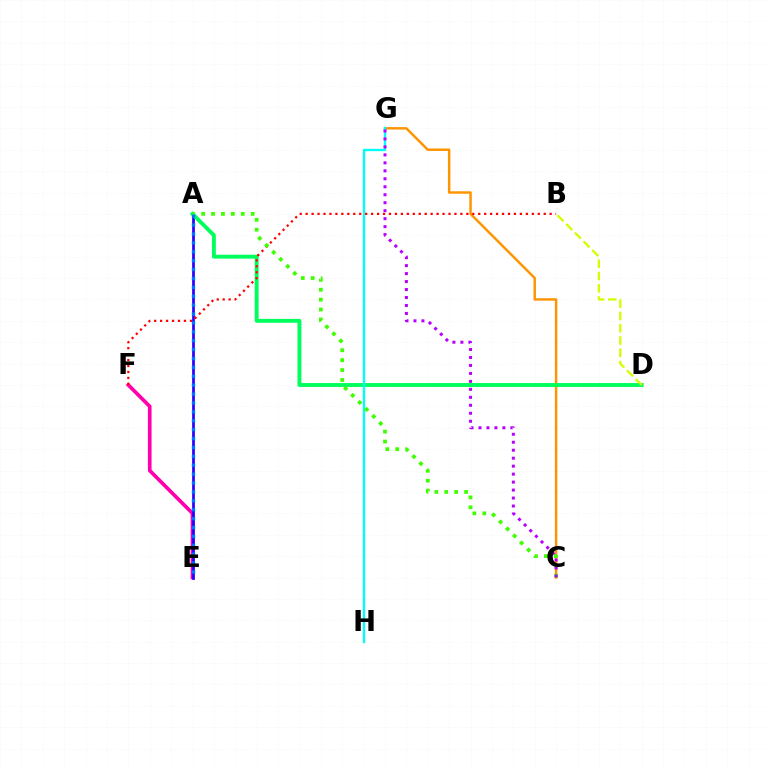{('C', 'G'): [{'color': '#ff9400', 'line_style': 'solid', 'thickness': 1.77}, {'color': '#b900ff', 'line_style': 'dotted', 'thickness': 2.17}], ('E', 'F'): [{'color': '#ff00ac', 'line_style': 'solid', 'thickness': 2.65}], ('A', 'E'): [{'color': '#2500ff', 'line_style': 'solid', 'thickness': 1.94}, {'color': '#0074ff', 'line_style': 'dotted', 'thickness': 2.42}], ('A', 'D'): [{'color': '#00ff5c', 'line_style': 'solid', 'thickness': 2.8}], ('G', 'H'): [{'color': '#00fff6', 'line_style': 'solid', 'thickness': 1.69}], ('B', 'F'): [{'color': '#ff0000', 'line_style': 'dotted', 'thickness': 1.62}], ('B', 'D'): [{'color': '#d1ff00', 'line_style': 'dashed', 'thickness': 1.67}], ('A', 'C'): [{'color': '#3dff00', 'line_style': 'dotted', 'thickness': 2.69}]}